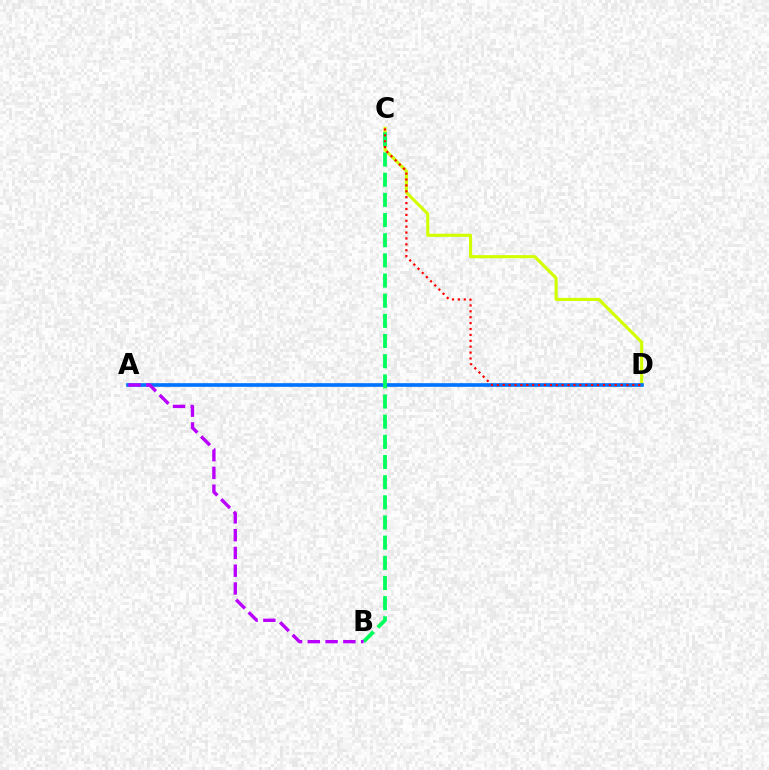{('C', 'D'): [{'color': '#d1ff00', 'line_style': 'solid', 'thickness': 2.24}, {'color': '#ff0000', 'line_style': 'dotted', 'thickness': 1.6}], ('A', 'D'): [{'color': '#0074ff', 'line_style': 'solid', 'thickness': 2.64}], ('B', 'C'): [{'color': '#00ff5c', 'line_style': 'dashed', 'thickness': 2.74}], ('A', 'B'): [{'color': '#b900ff', 'line_style': 'dashed', 'thickness': 2.41}]}